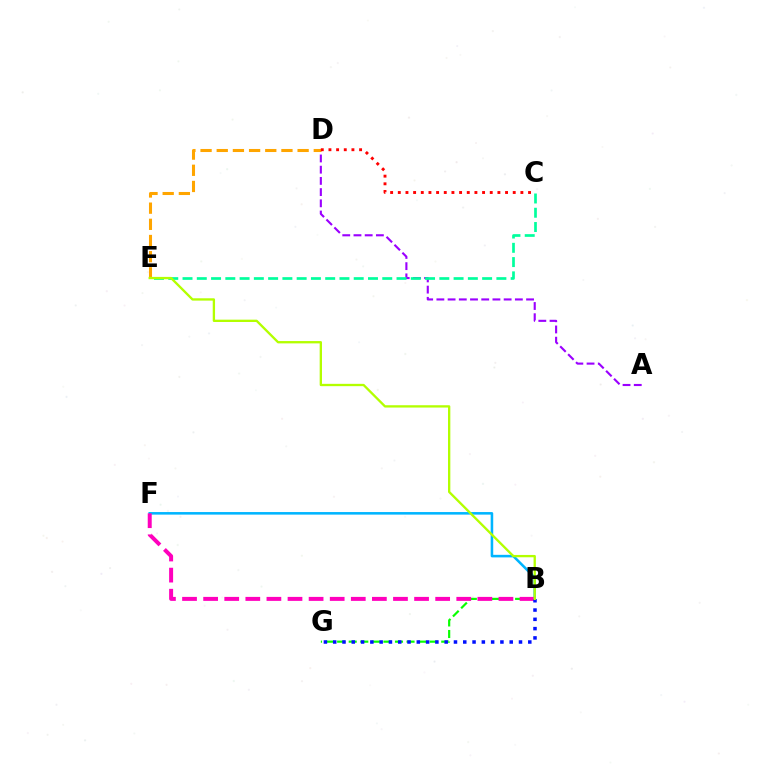{('A', 'D'): [{'color': '#9b00ff', 'line_style': 'dashed', 'thickness': 1.52}], ('D', 'E'): [{'color': '#ffa500', 'line_style': 'dashed', 'thickness': 2.2}], ('B', 'F'): [{'color': '#00b5ff', 'line_style': 'solid', 'thickness': 1.84}, {'color': '#ff00bd', 'line_style': 'dashed', 'thickness': 2.87}], ('B', 'G'): [{'color': '#08ff00', 'line_style': 'dashed', 'thickness': 1.57}, {'color': '#0010ff', 'line_style': 'dotted', 'thickness': 2.52}], ('C', 'E'): [{'color': '#00ff9d', 'line_style': 'dashed', 'thickness': 1.94}], ('C', 'D'): [{'color': '#ff0000', 'line_style': 'dotted', 'thickness': 2.08}], ('B', 'E'): [{'color': '#b3ff00', 'line_style': 'solid', 'thickness': 1.67}]}